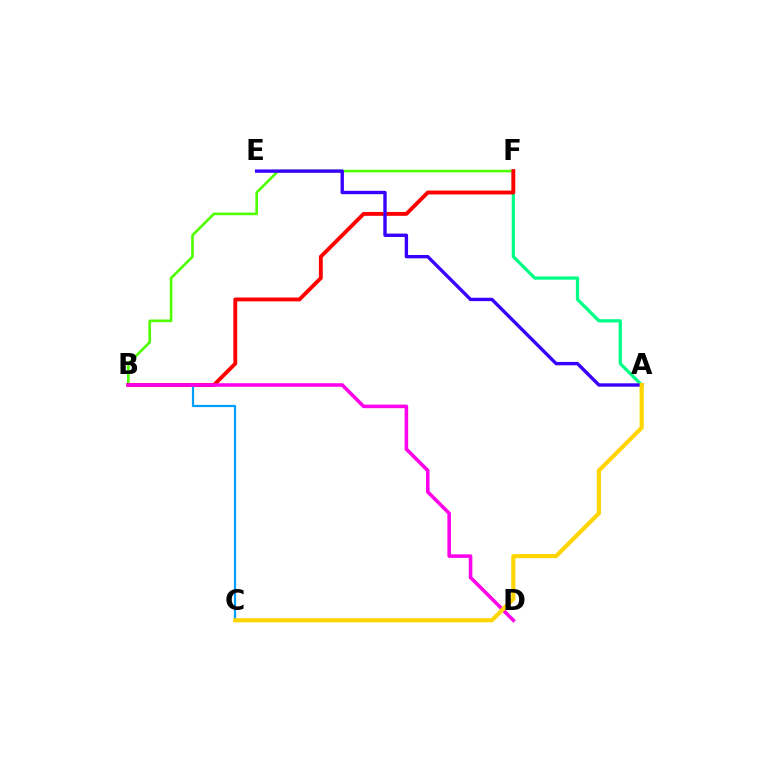{('B', 'F'): [{'color': '#4fff00', 'line_style': 'solid', 'thickness': 1.9}, {'color': '#ff0000', 'line_style': 'solid', 'thickness': 2.79}], ('A', 'F'): [{'color': '#00ff86', 'line_style': 'solid', 'thickness': 2.34}], ('A', 'E'): [{'color': '#3700ff', 'line_style': 'solid', 'thickness': 2.43}], ('B', 'C'): [{'color': '#009eff', 'line_style': 'solid', 'thickness': 1.58}], ('B', 'D'): [{'color': '#ff00ed', 'line_style': 'solid', 'thickness': 2.56}], ('A', 'C'): [{'color': '#ffd500', 'line_style': 'solid', 'thickness': 2.98}]}